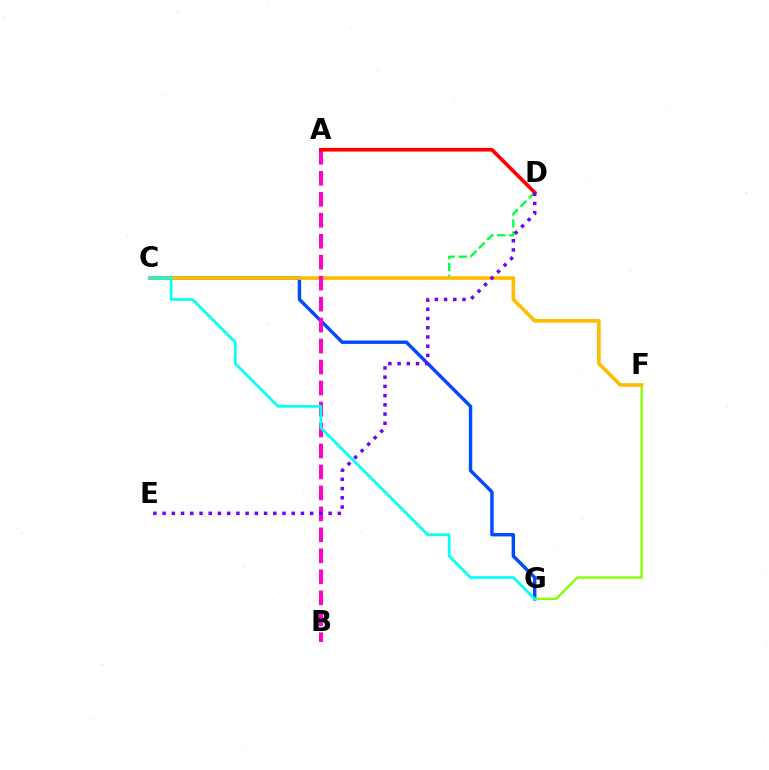{('C', 'D'): [{'color': '#00ff39', 'line_style': 'dashed', 'thickness': 1.62}], ('C', 'G'): [{'color': '#004bff', 'line_style': 'solid', 'thickness': 2.46}, {'color': '#00fff6', 'line_style': 'solid', 'thickness': 1.93}], ('F', 'G'): [{'color': '#84ff00', 'line_style': 'solid', 'thickness': 1.69}], ('C', 'F'): [{'color': '#ffbd00', 'line_style': 'solid', 'thickness': 2.62}], ('A', 'B'): [{'color': '#ff00cf', 'line_style': 'dashed', 'thickness': 2.85}], ('A', 'D'): [{'color': '#ff0000', 'line_style': 'solid', 'thickness': 2.64}], ('D', 'E'): [{'color': '#7200ff', 'line_style': 'dotted', 'thickness': 2.51}]}